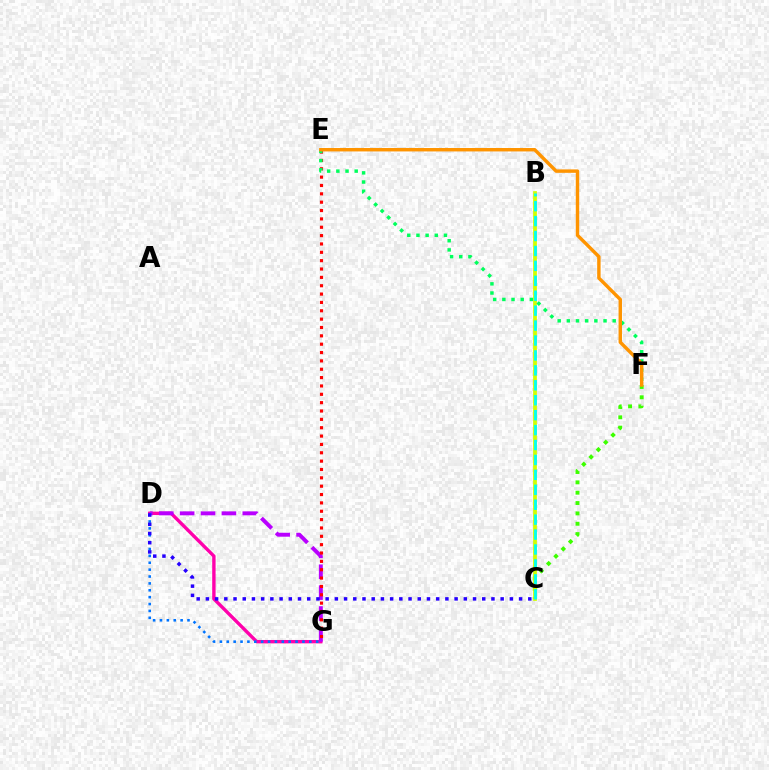{('D', 'G'): [{'color': '#ff00ac', 'line_style': 'solid', 'thickness': 2.43}, {'color': '#b900ff', 'line_style': 'dashed', 'thickness': 2.84}, {'color': '#0074ff', 'line_style': 'dotted', 'thickness': 1.87}], ('C', 'F'): [{'color': '#3dff00', 'line_style': 'dotted', 'thickness': 2.81}], ('B', 'C'): [{'color': '#d1ff00', 'line_style': 'solid', 'thickness': 2.69}, {'color': '#00fff6', 'line_style': 'dashed', 'thickness': 2.03}], ('E', 'G'): [{'color': '#ff0000', 'line_style': 'dotted', 'thickness': 2.27}], ('E', 'F'): [{'color': '#00ff5c', 'line_style': 'dotted', 'thickness': 2.49}, {'color': '#ff9400', 'line_style': 'solid', 'thickness': 2.47}], ('C', 'D'): [{'color': '#2500ff', 'line_style': 'dotted', 'thickness': 2.5}]}